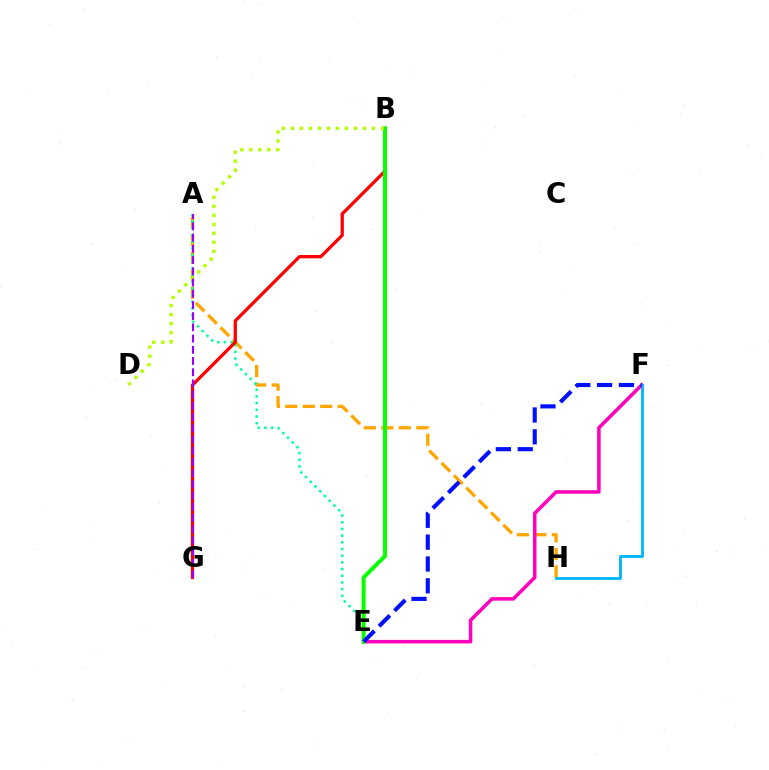{('A', 'H'): [{'color': '#ffa500', 'line_style': 'dashed', 'thickness': 2.38}], ('A', 'E'): [{'color': '#00ff9d', 'line_style': 'dotted', 'thickness': 1.82}], ('E', 'F'): [{'color': '#ff00bd', 'line_style': 'solid', 'thickness': 2.54}, {'color': '#0010ff', 'line_style': 'dashed', 'thickness': 2.97}], ('B', 'G'): [{'color': '#ff0000', 'line_style': 'solid', 'thickness': 2.34}], ('F', 'H'): [{'color': '#00b5ff', 'line_style': 'solid', 'thickness': 2.03}], ('B', 'E'): [{'color': '#08ff00', 'line_style': 'solid', 'thickness': 2.86}], ('B', 'D'): [{'color': '#b3ff00', 'line_style': 'dotted', 'thickness': 2.44}], ('A', 'G'): [{'color': '#9b00ff', 'line_style': 'dashed', 'thickness': 1.52}]}